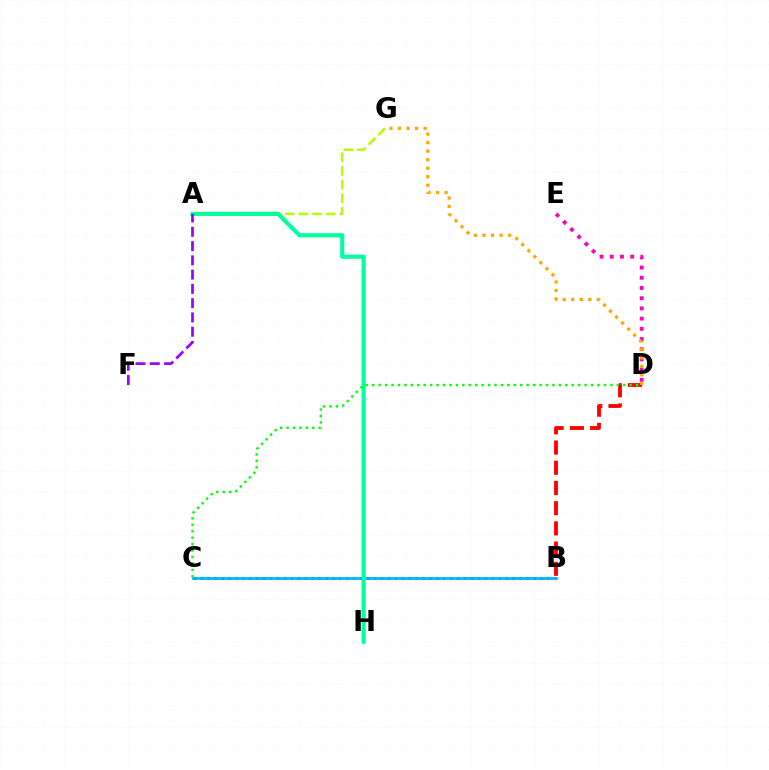{('B', 'D'): [{'color': '#ff0000', 'line_style': 'dashed', 'thickness': 2.75}], ('D', 'E'): [{'color': '#ff00bd', 'line_style': 'dotted', 'thickness': 2.77}], ('B', 'C'): [{'color': '#0010ff', 'line_style': 'dotted', 'thickness': 1.88}, {'color': '#00b5ff', 'line_style': 'solid', 'thickness': 1.95}], ('A', 'G'): [{'color': '#b3ff00', 'line_style': 'dashed', 'thickness': 1.85}], ('D', 'G'): [{'color': '#ffa500', 'line_style': 'dotted', 'thickness': 2.32}], ('A', 'H'): [{'color': '#00ff9d', 'line_style': 'solid', 'thickness': 2.97}], ('A', 'F'): [{'color': '#9b00ff', 'line_style': 'dashed', 'thickness': 1.94}], ('C', 'D'): [{'color': '#08ff00', 'line_style': 'dotted', 'thickness': 1.75}]}